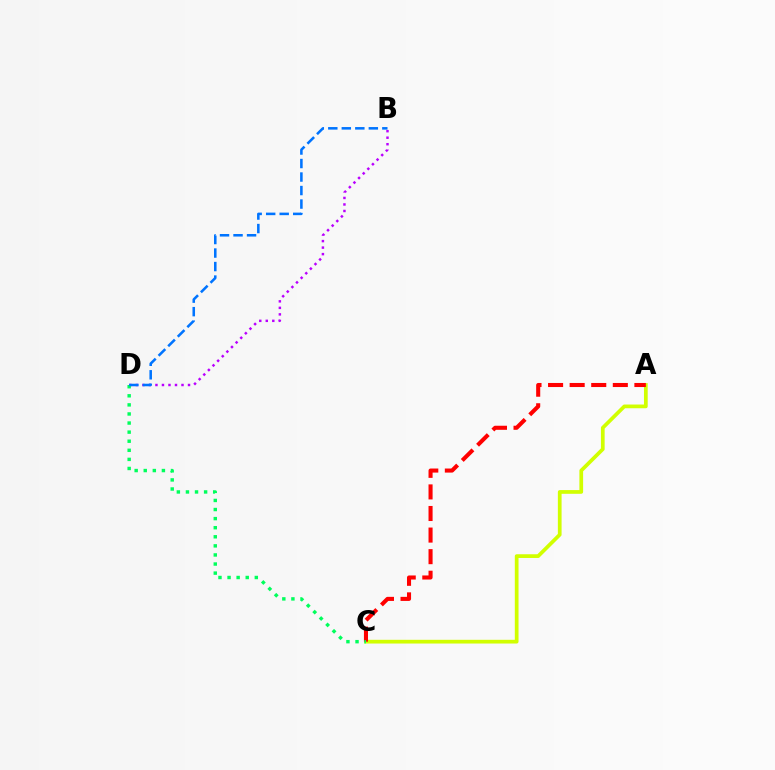{('A', 'C'): [{'color': '#d1ff00', 'line_style': 'solid', 'thickness': 2.68}, {'color': '#ff0000', 'line_style': 'dashed', 'thickness': 2.93}], ('B', 'D'): [{'color': '#b900ff', 'line_style': 'dotted', 'thickness': 1.77}, {'color': '#0074ff', 'line_style': 'dashed', 'thickness': 1.84}], ('C', 'D'): [{'color': '#00ff5c', 'line_style': 'dotted', 'thickness': 2.47}]}